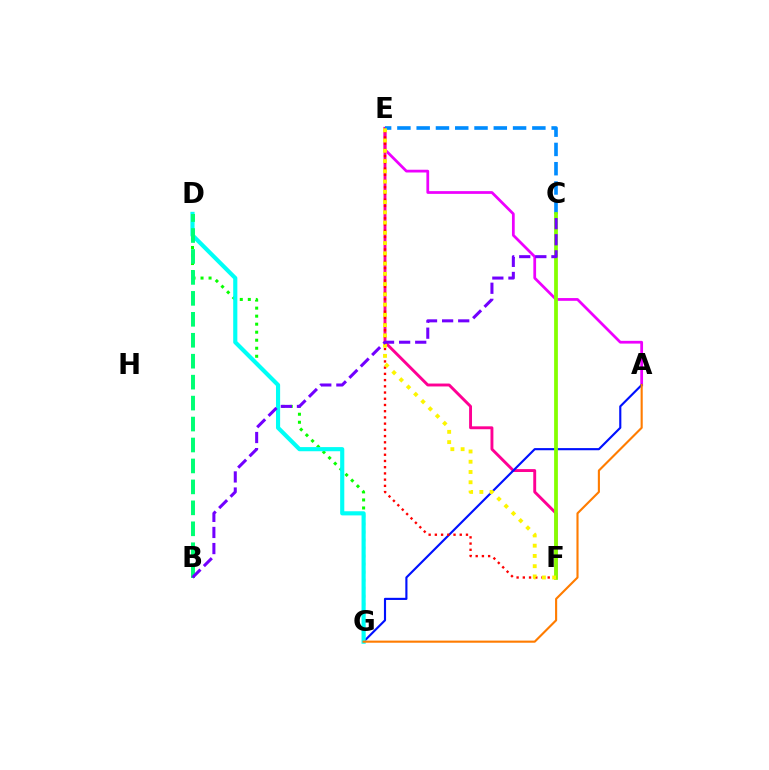{('A', 'E'): [{'color': '#ee00ff', 'line_style': 'solid', 'thickness': 1.98}], ('D', 'G'): [{'color': '#08ff00', 'line_style': 'dotted', 'thickness': 2.18}, {'color': '#00fff6', 'line_style': 'solid', 'thickness': 2.98}], ('E', 'F'): [{'color': '#ff0094', 'line_style': 'solid', 'thickness': 2.09}, {'color': '#ff0000', 'line_style': 'dotted', 'thickness': 1.69}, {'color': '#fcf500', 'line_style': 'dotted', 'thickness': 2.79}], ('A', 'G'): [{'color': '#0010ff', 'line_style': 'solid', 'thickness': 1.54}, {'color': '#ff7c00', 'line_style': 'solid', 'thickness': 1.53}], ('C', 'E'): [{'color': '#008cff', 'line_style': 'dashed', 'thickness': 2.62}], ('C', 'F'): [{'color': '#84ff00', 'line_style': 'solid', 'thickness': 2.71}], ('B', 'D'): [{'color': '#00ff74', 'line_style': 'dashed', 'thickness': 2.85}], ('B', 'C'): [{'color': '#7200ff', 'line_style': 'dashed', 'thickness': 2.19}]}